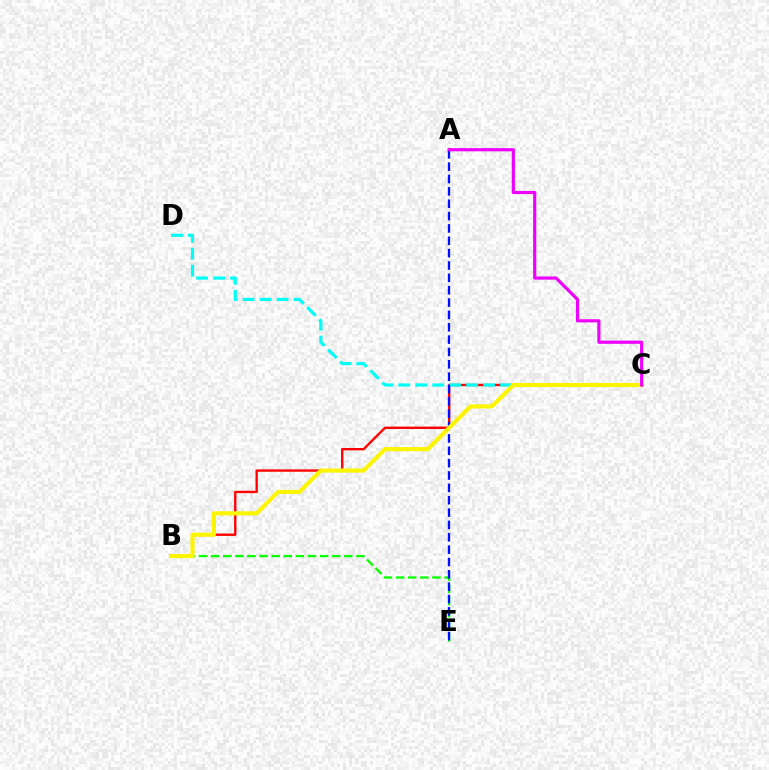{('B', 'E'): [{'color': '#08ff00', 'line_style': 'dashed', 'thickness': 1.65}], ('B', 'C'): [{'color': '#ff0000', 'line_style': 'solid', 'thickness': 1.7}, {'color': '#fcf500', 'line_style': 'solid', 'thickness': 2.98}], ('C', 'D'): [{'color': '#00fff6', 'line_style': 'dashed', 'thickness': 2.31}], ('A', 'E'): [{'color': '#0010ff', 'line_style': 'dashed', 'thickness': 1.68}], ('A', 'C'): [{'color': '#ee00ff', 'line_style': 'solid', 'thickness': 2.29}]}